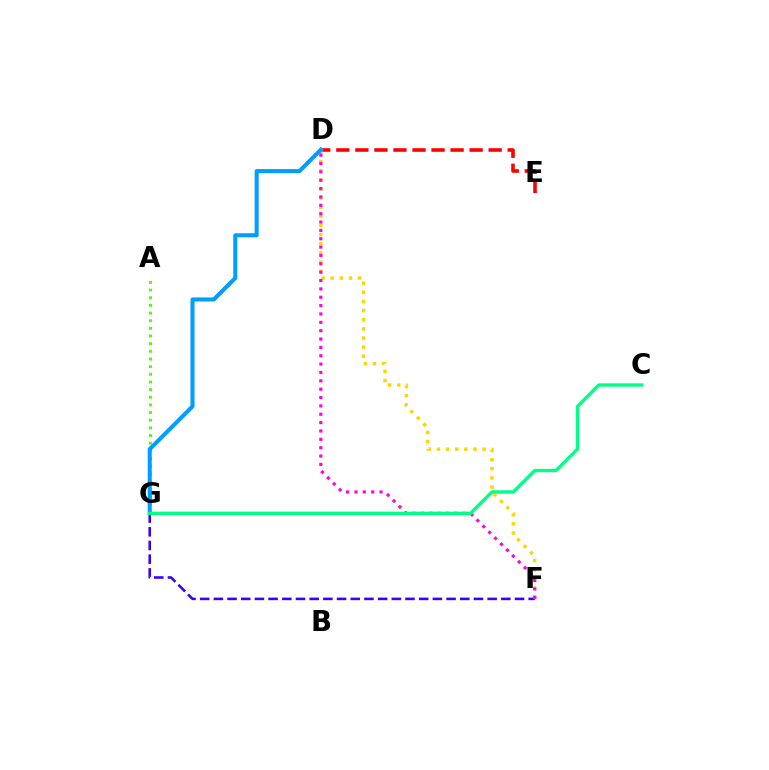{('D', 'E'): [{'color': '#ff0000', 'line_style': 'dashed', 'thickness': 2.59}], ('F', 'G'): [{'color': '#3700ff', 'line_style': 'dashed', 'thickness': 1.86}], ('D', 'F'): [{'color': '#ffd500', 'line_style': 'dotted', 'thickness': 2.48}, {'color': '#ff00ed', 'line_style': 'dotted', 'thickness': 2.27}], ('A', 'G'): [{'color': '#4fff00', 'line_style': 'dotted', 'thickness': 2.08}], ('D', 'G'): [{'color': '#009eff', 'line_style': 'solid', 'thickness': 2.93}], ('C', 'G'): [{'color': '#00ff86', 'line_style': 'solid', 'thickness': 2.42}]}